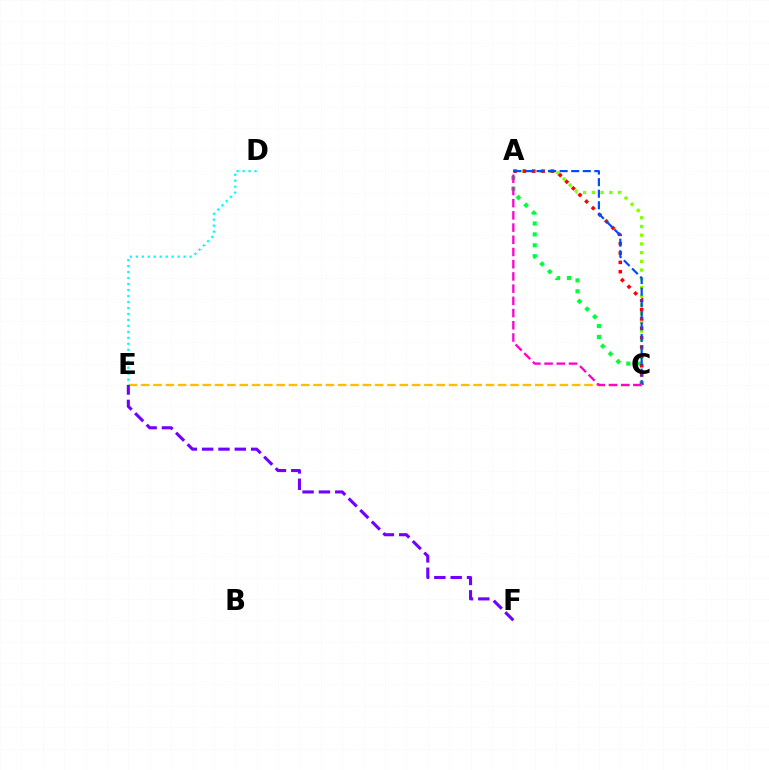{('A', 'C'): [{'color': '#84ff00', 'line_style': 'dotted', 'thickness': 2.37}, {'color': '#00ff39', 'line_style': 'dotted', 'thickness': 2.96}, {'color': '#ff0000', 'line_style': 'dotted', 'thickness': 2.54}, {'color': '#004bff', 'line_style': 'dashed', 'thickness': 1.57}, {'color': '#ff00cf', 'line_style': 'dashed', 'thickness': 1.66}], ('C', 'E'): [{'color': '#ffbd00', 'line_style': 'dashed', 'thickness': 1.67}], ('E', 'F'): [{'color': '#7200ff', 'line_style': 'dashed', 'thickness': 2.22}], ('D', 'E'): [{'color': '#00fff6', 'line_style': 'dotted', 'thickness': 1.62}]}